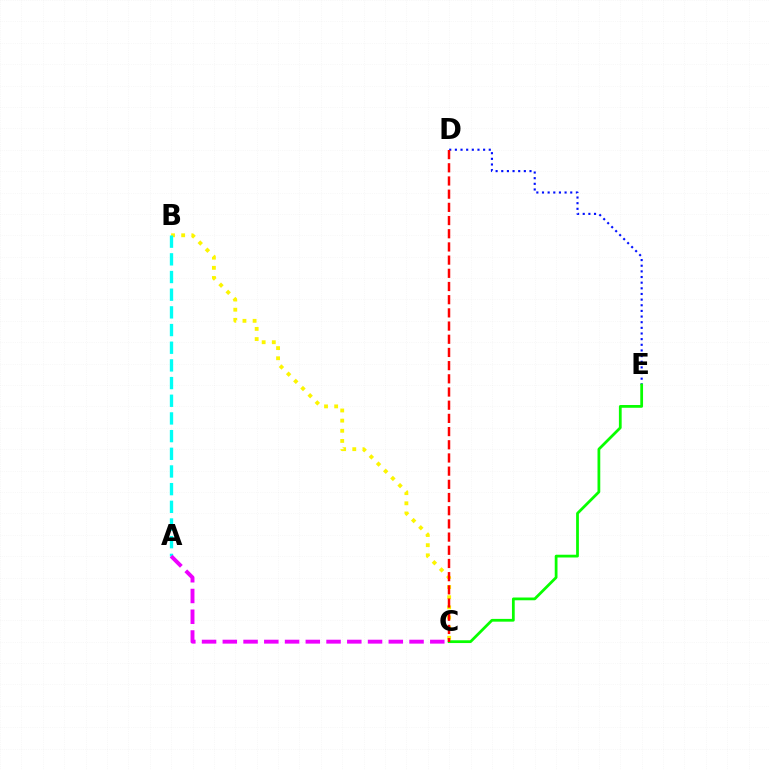{('B', 'C'): [{'color': '#fcf500', 'line_style': 'dotted', 'thickness': 2.76}], ('A', 'B'): [{'color': '#00fff6', 'line_style': 'dashed', 'thickness': 2.4}], ('D', 'E'): [{'color': '#0010ff', 'line_style': 'dotted', 'thickness': 1.53}], ('C', 'E'): [{'color': '#08ff00', 'line_style': 'solid', 'thickness': 1.99}], ('A', 'C'): [{'color': '#ee00ff', 'line_style': 'dashed', 'thickness': 2.82}], ('C', 'D'): [{'color': '#ff0000', 'line_style': 'dashed', 'thickness': 1.79}]}